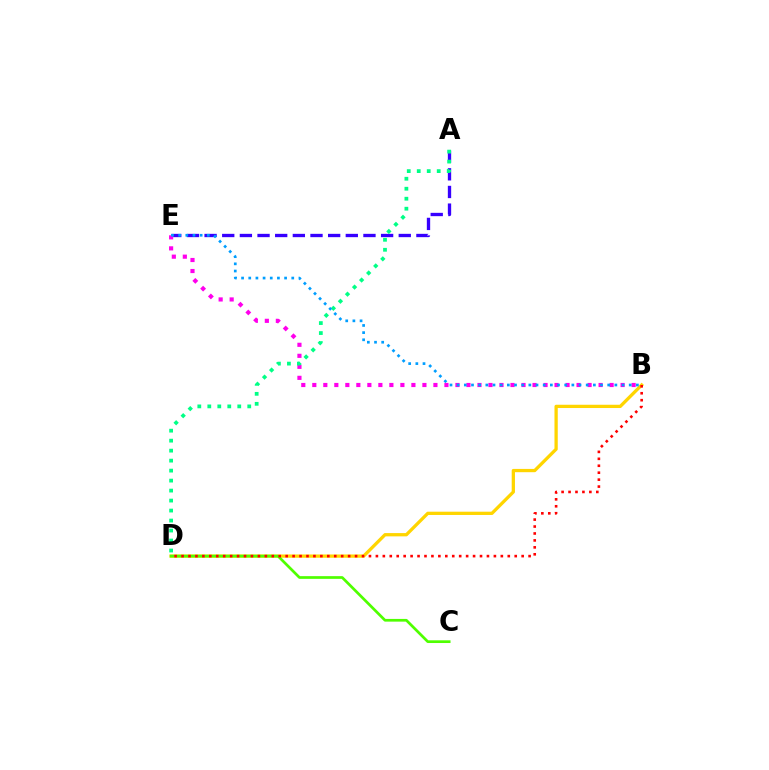{('B', 'D'): [{'color': '#ffd500', 'line_style': 'solid', 'thickness': 2.36}, {'color': '#ff0000', 'line_style': 'dotted', 'thickness': 1.89}], ('A', 'E'): [{'color': '#3700ff', 'line_style': 'dashed', 'thickness': 2.4}], ('B', 'E'): [{'color': '#ff00ed', 'line_style': 'dotted', 'thickness': 2.99}, {'color': '#009eff', 'line_style': 'dotted', 'thickness': 1.95}], ('C', 'D'): [{'color': '#4fff00', 'line_style': 'solid', 'thickness': 1.95}], ('A', 'D'): [{'color': '#00ff86', 'line_style': 'dotted', 'thickness': 2.71}]}